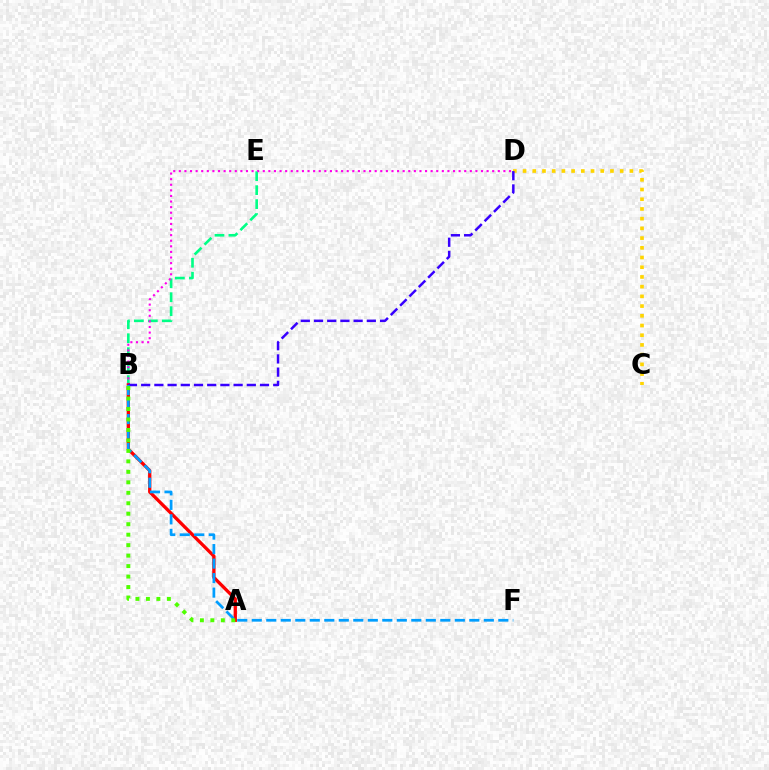{('B', 'E'): [{'color': '#00ff86', 'line_style': 'dashed', 'thickness': 1.9}], ('B', 'D'): [{'color': '#ff00ed', 'line_style': 'dotted', 'thickness': 1.52}, {'color': '#3700ff', 'line_style': 'dashed', 'thickness': 1.79}], ('A', 'B'): [{'color': '#ff0000', 'line_style': 'solid', 'thickness': 2.38}, {'color': '#4fff00', 'line_style': 'dotted', 'thickness': 2.85}], ('C', 'D'): [{'color': '#ffd500', 'line_style': 'dotted', 'thickness': 2.64}], ('B', 'F'): [{'color': '#009eff', 'line_style': 'dashed', 'thickness': 1.97}]}